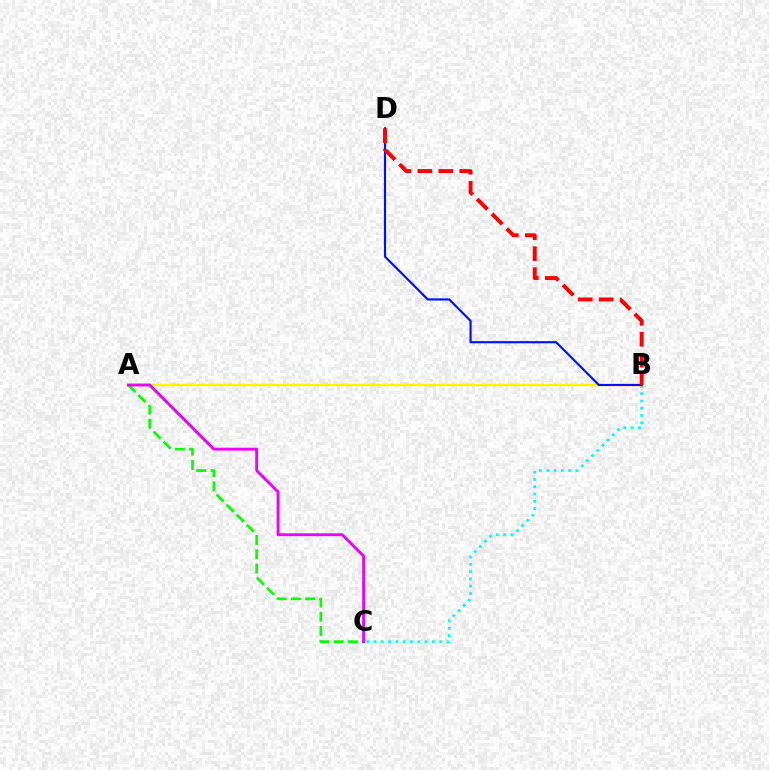{('B', 'C'): [{'color': '#00fff6', 'line_style': 'dotted', 'thickness': 1.98}], ('A', 'B'): [{'color': '#fcf500', 'line_style': 'solid', 'thickness': 1.74}], ('A', 'C'): [{'color': '#08ff00', 'line_style': 'dashed', 'thickness': 1.94}, {'color': '#ee00ff', 'line_style': 'solid', 'thickness': 2.07}], ('B', 'D'): [{'color': '#0010ff', 'line_style': 'solid', 'thickness': 1.55}, {'color': '#ff0000', 'line_style': 'dashed', 'thickness': 2.84}]}